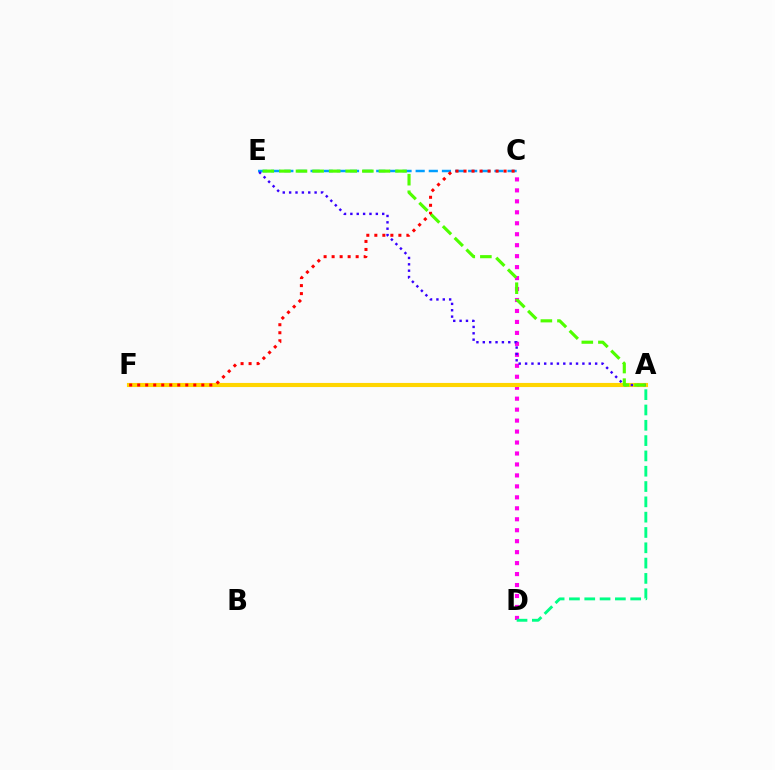{('C', 'D'): [{'color': '#ff00ed', 'line_style': 'dotted', 'thickness': 2.98}], ('A', 'D'): [{'color': '#00ff86', 'line_style': 'dashed', 'thickness': 2.08}], ('A', 'F'): [{'color': '#ffd500', 'line_style': 'solid', 'thickness': 2.96}], ('C', 'E'): [{'color': '#009eff', 'line_style': 'dashed', 'thickness': 1.78}], ('A', 'E'): [{'color': '#3700ff', 'line_style': 'dotted', 'thickness': 1.73}, {'color': '#4fff00', 'line_style': 'dashed', 'thickness': 2.25}], ('C', 'F'): [{'color': '#ff0000', 'line_style': 'dotted', 'thickness': 2.18}]}